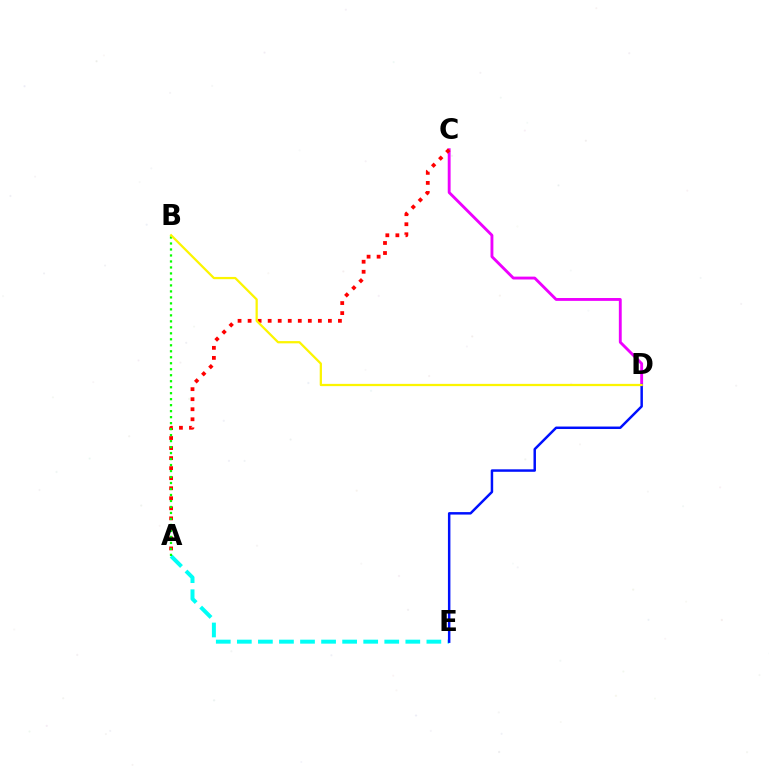{('A', 'E'): [{'color': '#00fff6', 'line_style': 'dashed', 'thickness': 2.86}], ('C', 'D'): [{'color': '#ee00ff', 'line_style': 'solid', 'thickness': 2.06}], ('A', 'C'): [{'color': '#ff0000', 'line_style': 'dotted', 'thickness': 2.73}], ('A', 'B'): [{'color': '#08ff00', 'line_style': 'dotted', 'thickness': 1.63}], ('D', 'E'): [{'color': '#0010ff', 'line_style': 'solid', 'thickness': 1.78}], ('B', 'D'): [{'color': '#fcf500', 'line_style': 'solid', 'thickness': 1.62}]}